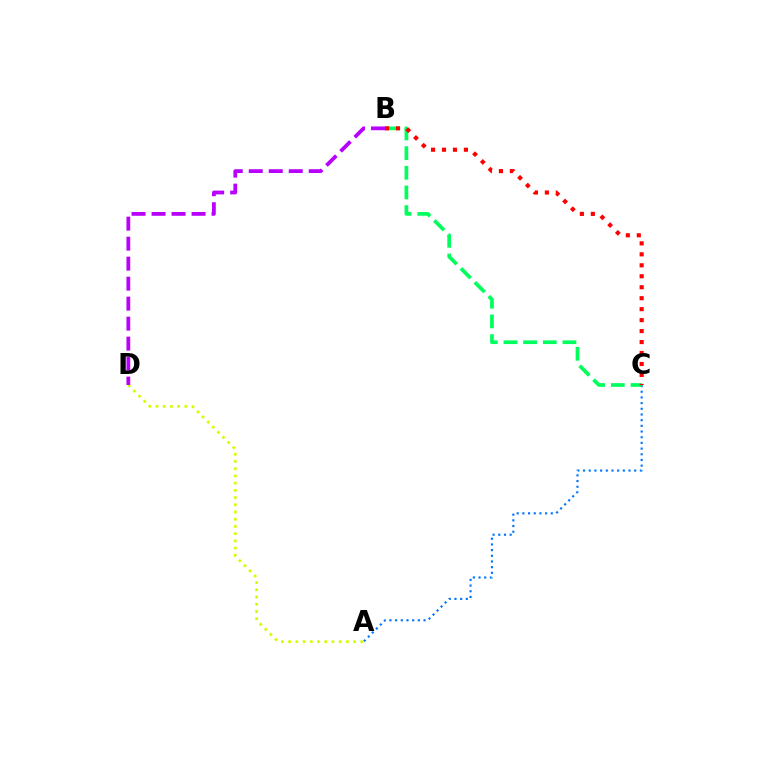{('A', 'C'): [{'color': '#0074ff', 'line_style': 'dotted', 'thickness': 1.54}], ('B', 'C'): [{'color': '#00ff5c', 'line_style': 'dashed', 'thickness': 2.67}, {'color': '#ff0000', 'line_style': 'dotted', 'thickness': 2.98}], ('A', 'D'): [{'color': '#d1ff00', 'line_style': 'dotted', 'thickness': 1.96}], ('B', 'D'): [{'color': '#b900ff', 'line_style': 'dashed', 'thickness': 2.72}]}